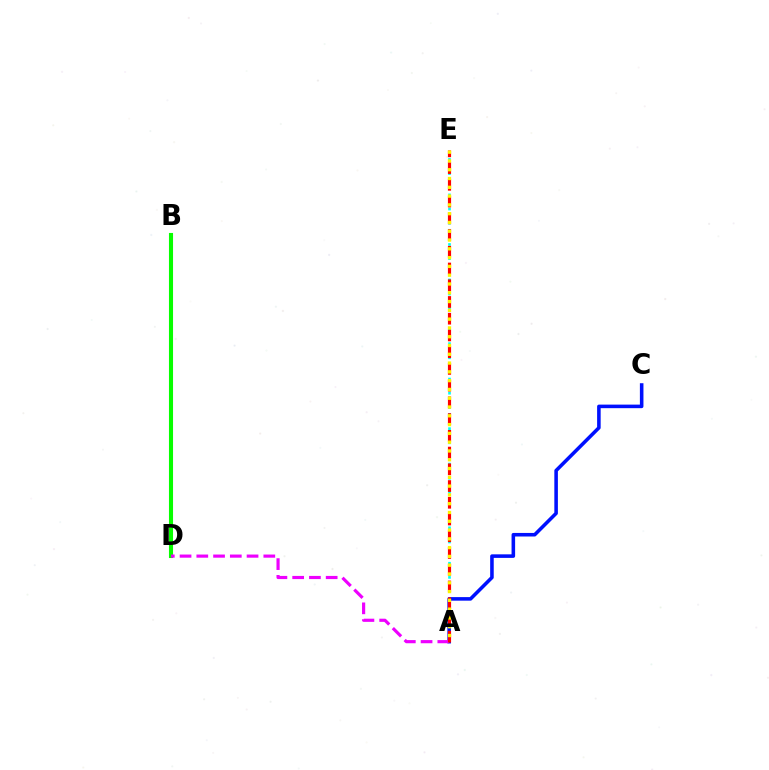{('A', 'E'): [{'color': '#00fff6', 'line_style': 'dotted', 'thickness': 1.92}, {'color': '#ff0000', 'line_style': 'dashed', 'thickness': 2.27}, {'color': '#fcf500', 'line_style': 'dotted', 'thickness': 2.39}], ('B', 'D'): [{'color': '#08ff00', 'line_style': 'solid', 'thickness': 2.94}], ('A', 'C'): [{'color': '#0010ff', 'line_style': 'solid', 'thickness': 2.56}], ('A', 'D'): [{'color': '#ee00ff', 'line_style': 'dashed', 'thickness': 2.28}]}